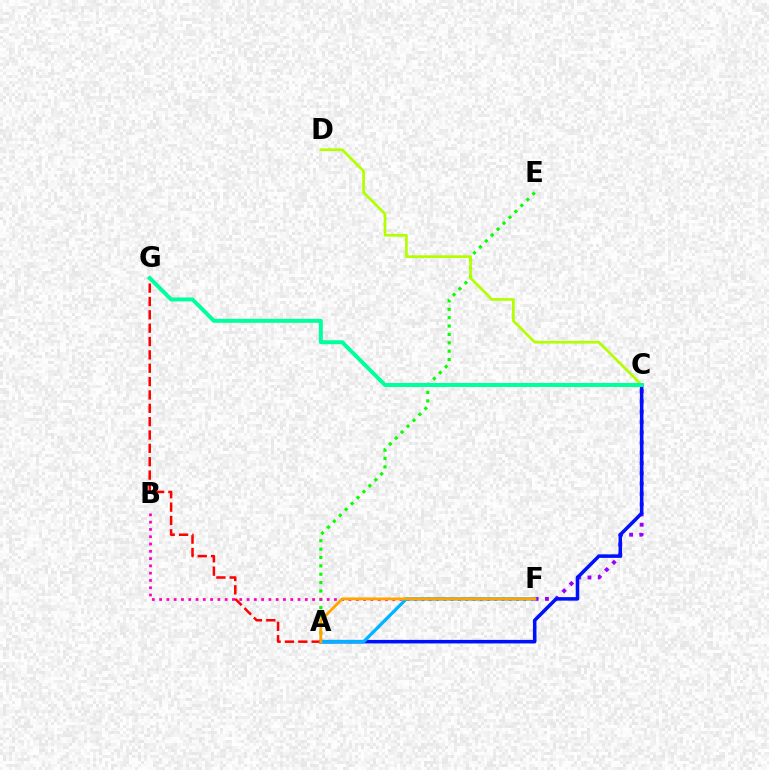{('A', 'E'): [{'color': '#08ff00', 'line_style': 'dotted', 'thickness': 2.27}], ('C', 'D'): [{'color': '#b3ff00', 'line_style': 'solid', 'thickness': 1.95}], ('C', 'F'): [{'color': '#9b00ff', 'line_style': 'dotted', 'thickness': 2.79}], ('A', 'C'): [{'color': '#0010ff', 'line_style': 'solid', 'thickness': 2.54}], ('B', 'F'): [{'color': '#ff00bd', 'line_style': 'dotted', 'thickness': 1.98}], ('A', 'F'): [{'color': '#00b5ff', 'line_style': 'solid', 'thickness': 2.35}, {'color': '#ffa500', 'line_style': 'solid', 'thickness': 2.05}], ('A', 'G'): [{'color': '#ff0000', 'line_style': 'dashed', 'thickness': 1.81}], ('C', 'G'): [{'color': '#00ff9d', 'line_style': 'solid', 'thickness': 2.86}]}